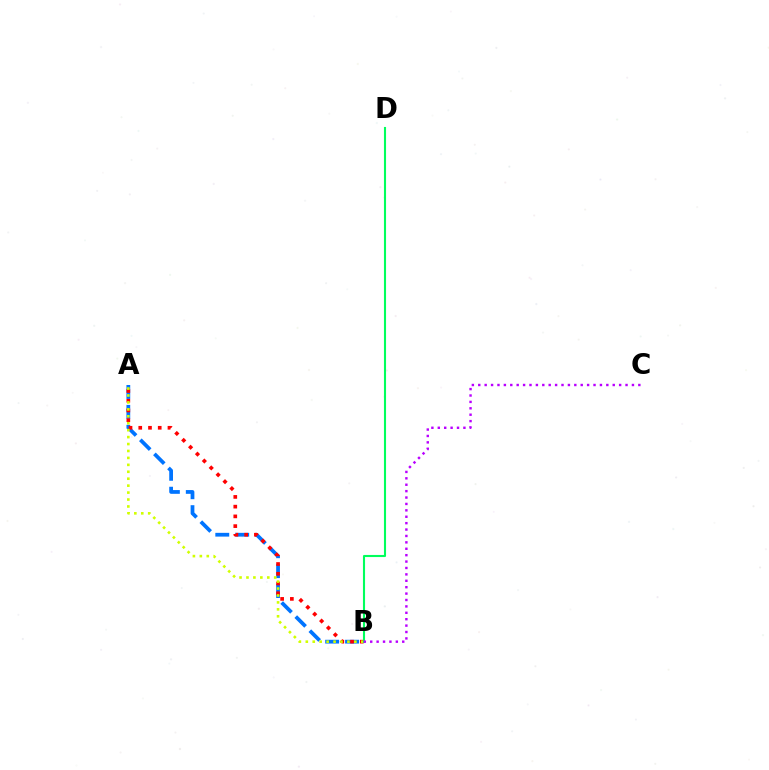{('A', 'B'): [{'color': '#0074ff', 'line_style': 'dashed', 'thickness': 2.71}, {'color': '#ff0000', 'line_style': 'dotted', 'thickness': 2.65}, {'color': '#d1ff00', 'line_style': 'dotted', 'thickness': 1.88}], ('B', 'D'): [{'color': '#00ff5c', 'line_style': 'solid', 'thickness': 1.51}], ('B', 'C'): [{'color': '#b900ff', 'line_style': 'dotted', 'thickness': 1.74}]}